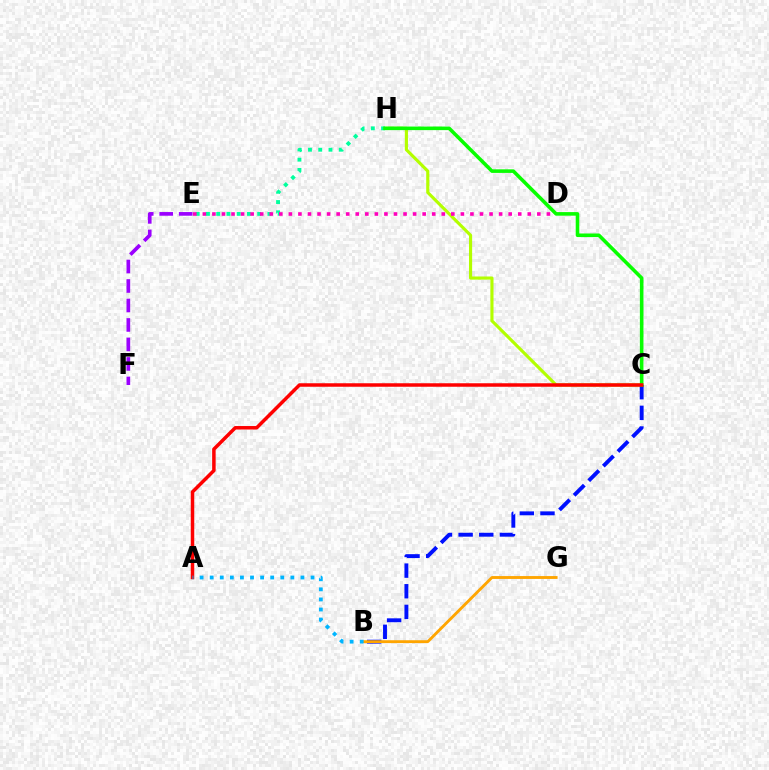{('C', 'H'): [{'color': '#b3ff00', 'line_style': 'solid', 'thickness': 2.26}, {'color': '#08ff00', 'line_style': 'solid', 'thickness': 2.58}], ('B', 'C'): [{'color': '#0010ff', 'line_style': 'dashed', 'thickness': 2.81}], ('E', 'H'): [{'color': '#00ff9d', 'line_style': 'dotted', 'thickness': 2.78}], ('B', 'G'): [{'color': '#ffa500', 'line_style': 'solid', 'thickness': 2.06}], ('A', 'C'): [{'color': '#ff0000', 'line_style': 'solid', 'thickness': 2.52}], ('D', 'E'): [{'color': '#ff00bd', 'line_style': 'dotted', 'thickness': 2.6}], ('A', 'B'): [{'color': '#00b5ff', 'line_style': 'dotted', 'thickness': 2.74}], ('E', 'F'): [{'color': '#9b00ff', 'line_style': 'dashed', 'thickness': 2.65}]}